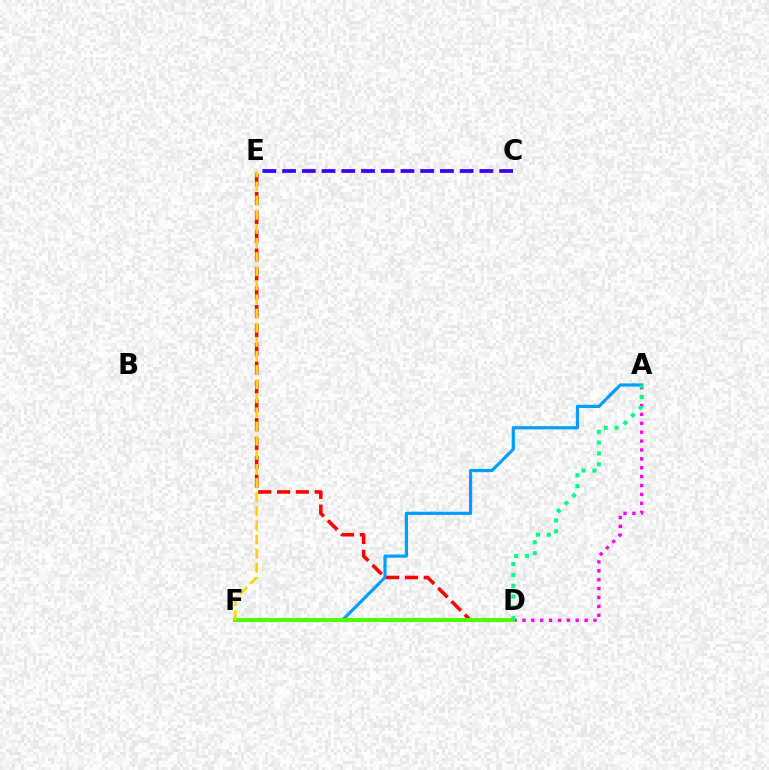{('A', 'F'): [{'color': '#009eff', 'line_style': 'solid', 'thickness': 2.31}], ('C', 'E'): [{'color': '#3700ff', 'line_style': 'dashed', 'thickness': 2.68}], ('D', 'E'): [{'color': '#ff0000', 'line_style': 'dashed', 'thickness': 2.56}], ('A', 'D'): [{'color': '#ff00ed', 'line_style': 'dotted', 'thickness': 2.42}, {'color': '#00ff86', 'line_style': 'dotted', 'thickness': 2.94}], ('D', 'F'): [{'color': '#4fff00', 'line_style': 'solid', 'thickness': 2.91}], ('E', 'F'): [{'color': '#ffd500', 'line_style': 'dashed', 'thickness': 1.92}]}